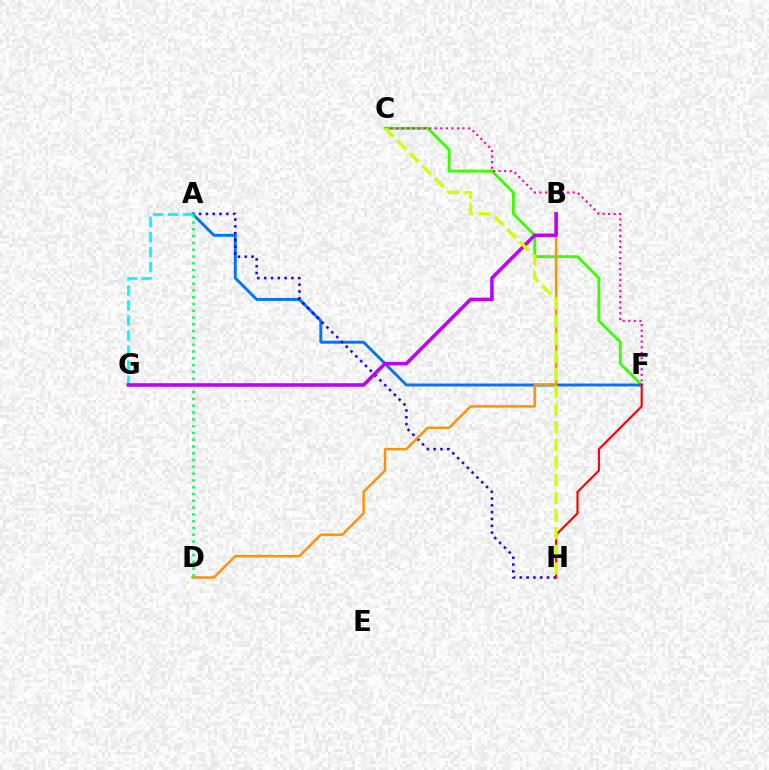{('C', 'F'): [{'color': '#3dff00', 'line_style': 'solid', 'thickness': 2.08}, {'color': '#ff00ac', 'line_style': 'dotted', 'thickness': 1.5}], ('A', 'F'): [{'color': '#0074ff', 'line_style': 'solid', 'thickness': 2.11}], ('A', 'H'): [{'color': '#2500ff', 'line_style': 'dotted', 'thickness': 1.85}], ('B', 'D'): [{'color': '#ff9400', 'line_style': 'solid', 'thickness': 1.78}], ('F', 'H'): [{'color': '#ff0000', 'line_style': 'solid', 'thickness': 1.55}], ('A', 'D'): [{'color': '#00ff5c', 'line_style': 'dotted', 'thickness': 1.84}], ('A', 'G'): [{'color': '#00fff6', 'line_style': 'dashed', 'thickness': 2.05}], ('B', 'G'): [{'color': '#b900ff', 'line_style': 'solid', 'thickness': 2.57}], ('C', 'H'): [{'color': '#d1ff00', 'line_style': 'dashed', 'thickness': 2.4}]}